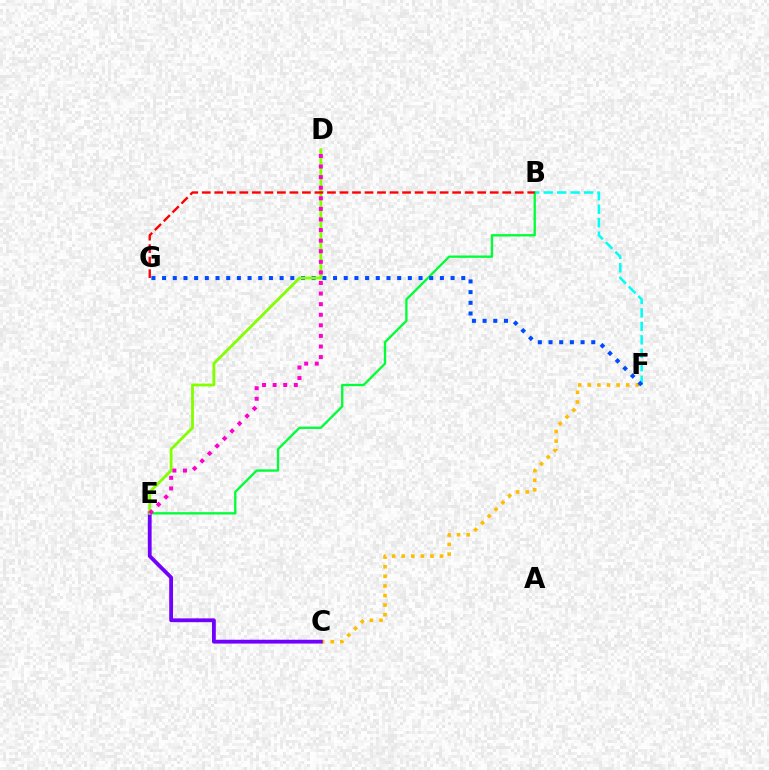{('B', 'F'): [{'color': '#00fff6', 'line_style': 'dashed', 'thickness': 1.83}], ('C', 'F'): [{'color': '#ffbd00', 'line_style': 'dotted', 'thickness': 2.61}], ('B', 'E'): [{'color': '#00ff39', 'line_style': 'solid', 'thickness': 1.69}], ('F', 'G'): [{'color': '#004bff', 'line_style': 'dotted', 'thickness': 2.9}], ('C', 'E'): [{'color': '#7200ff', 'line_style': 'solid', 'thickness': 2.75}], ('D', 'E'): [{'color': '#84ff00', 'line_style': 'solid', 'thickness': 2.04}, {'color': '#ff00cf', 'line_style': 'dotted', 'thickness': 2.88}], ('B', 'G'): [{'color': '#ff0000', 'line_style': 'dashed', 'thickness': 1.7}]}